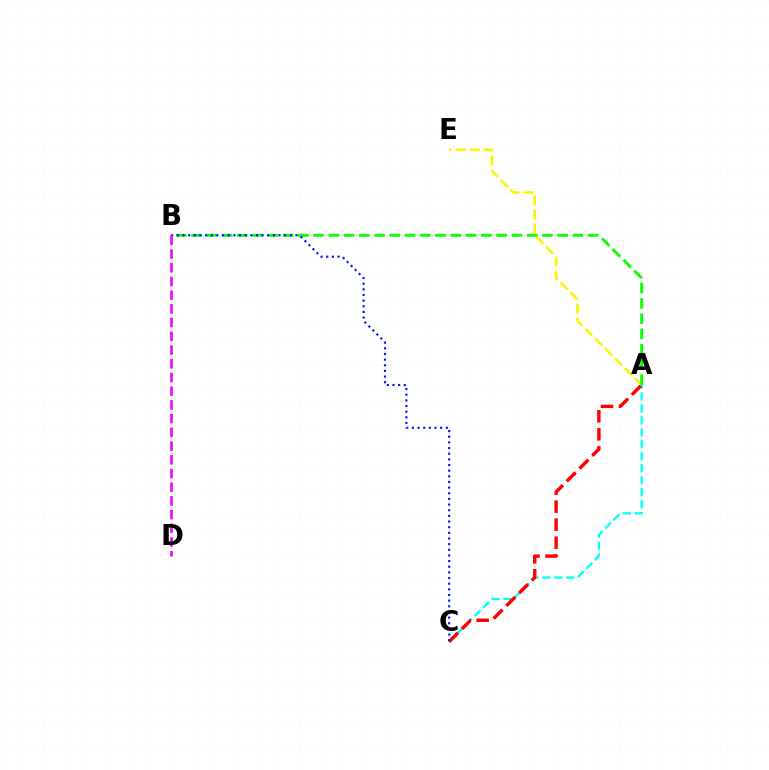{('A', 'E'): [{'color': '#fcf500', 'line_style': 'dashed', 'thickness': 1.9}], ('A', 'B'): [{'color': '#08ff00', 'line_style': 'dashed', 'thickness': 2.07}], ('A', 'C'): [{'color': '#00fff6', 'line_style': 'dashed', 'thickness': 1.63}, {'color': '#ff0000', 'line_style': 'dashed', 'thickness': 2.45}], ('B', 'C'): [{'color': '#0010ff', 'line_style': 'dotted', 'thickness': 1.54}], ('B', 'D'): [{'color': '#ee00ff', 'line_style': 'dashed', 'thickness': 1.86}]}